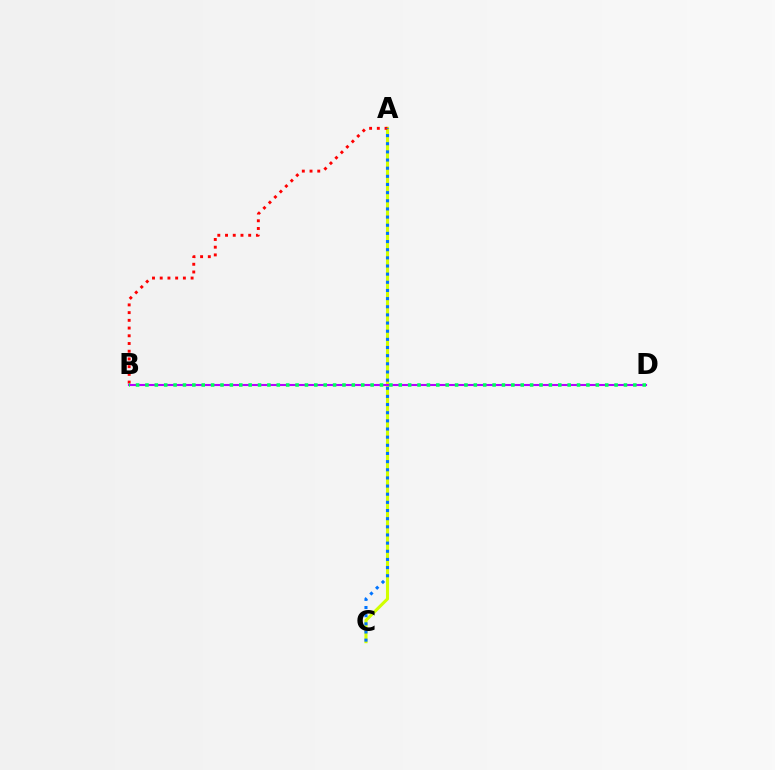{('A', 'C'): [{'color': '#d1ff00', 'line_style': 'solid', 'thickness': 2.21}, {'color': '#0074ff', 'line_style': 'dotted', 'thickness': 2.21}], ('A', 'B'): [{'color': '#ff0000', 'line_style': 'dotted', 'thickness': 2.1}], ('B', 'D'): [{'color': '#b900ff', 'line_style': 'solid', 'thickness': 1.51}, {'color': '#00ff5c', 'line_style': 'dotted', 'thickness': 2.55}]}